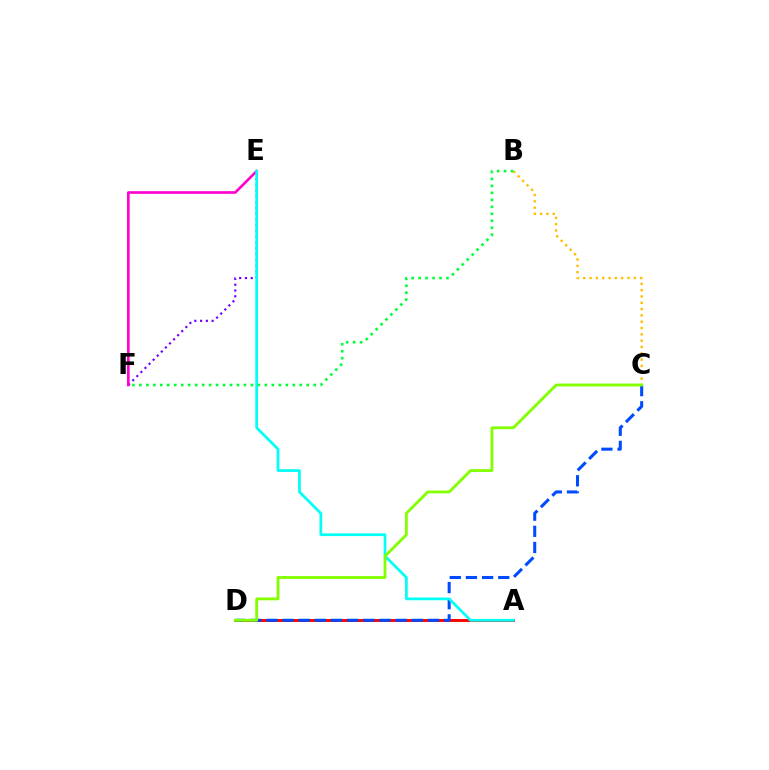{('A', 'D'): [{'color': '#ff0000', 'line_style': 'solid', 'thickness': 2.1}], ('E', 'F'): [{'color': '#7200ff', 'line_style': 'dotted', 'thickness': 1.57}, {'color': '#ff00cf', 'line_style': 'solid', 'thickness': 1.9}], ('C', 'D'): [{'color': '#004bff', 'line_style': 'dashed', 'thickness': 2.19}, {'color': '#84ff00', 'line_style': 'solid', 'thickness': 2.04}], ('A', 'E'): [{'color': '#00fff6', 'line_style': 'solid', 'thickness': 1.97}], ('B', 'C'): [{'color': '#ffbd00', 'line_style': 'dotted', 'thickness': 1.72}], ('B', 'F'): [{'color': '#00ff39', 'line_style': 'dotted', 'thickness': 1.89}]}